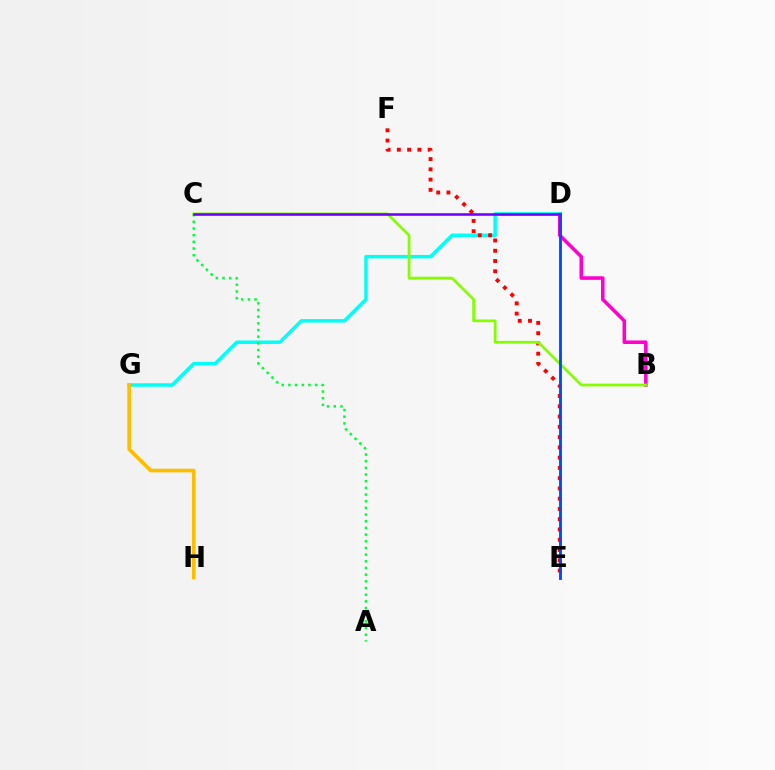{('B', 'D'): [{'color': '#ff00cf', 'line_style': 'solid', 'thickness': 2.56}], ('D', 'G'): [{'color': '#00fff6', 'line_style': 'solid', 'thickness': 2.5}], ('E', 'F'): [{'color': '#ff0000', 'line_style': 'dotted', 'thickness': 2.79}], ('A', 'C'): [{'color': '#00ff39', 'line_style': 'dotted', 'thickness': 1.81}], ('B', 'C'): [{'color': '#84ff00', 'line_style': 'solid', 'thickness': 1.96}], ('G', 'H'): [{'color': '#ffbd00', 'line_style': 'solid', 'thickness': 2.64}], ('C', 'D'): [{'color': '#7200ff', 'line_style': 'solid', 'thickness': 1.85}], ('D', 'E'): [{'color': '#004bff', 'line_style': 'solid', 'thickness': 2.06}]}